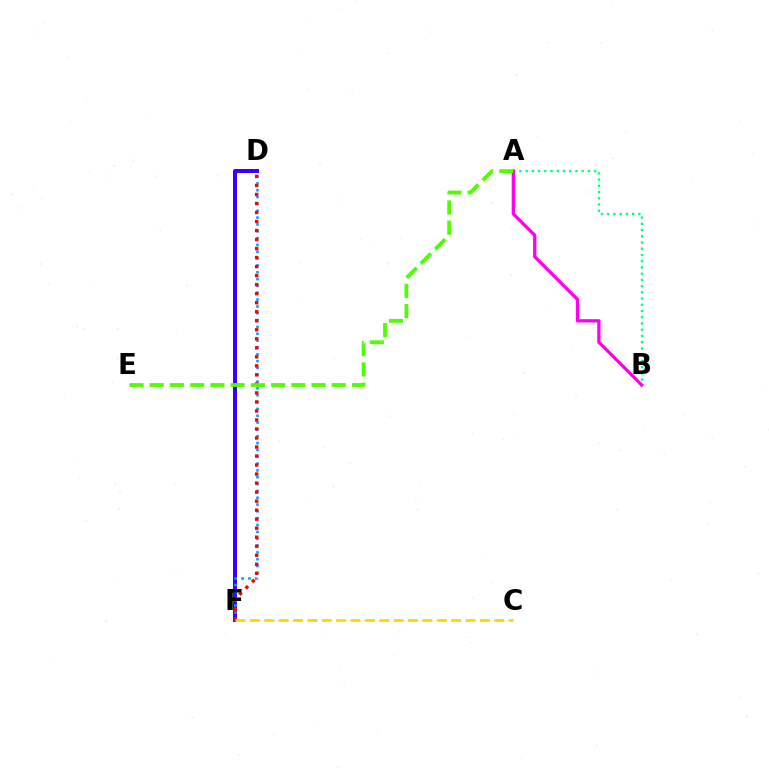{('D', 'F'): [{'color': '#3700ff', 'line_style': 'solid', 'thickness': 2.87}, {'color': '#009eff', 'line_style': 'dotted', 'thickness': 1.86}, {'color': '#ff0000', 'line_style': 'dotted', 'thickness': 2.45}], ('A', 'B'): [{'color': '#00ff86', 'line_style': 'dotted', 'thickness': 1.69}, {'color': '#ff00ed', 'line_style': 'solid', 'thickness': 2.37}], ('A', 'E'): [{'color': '#4fff00', 'line_style': 'dashed', 'thickness': 2.75}], ('C', 'F'): [{'color': '#ffd500', 'line_style': 'dashed', 'thickness': 1.95}]}